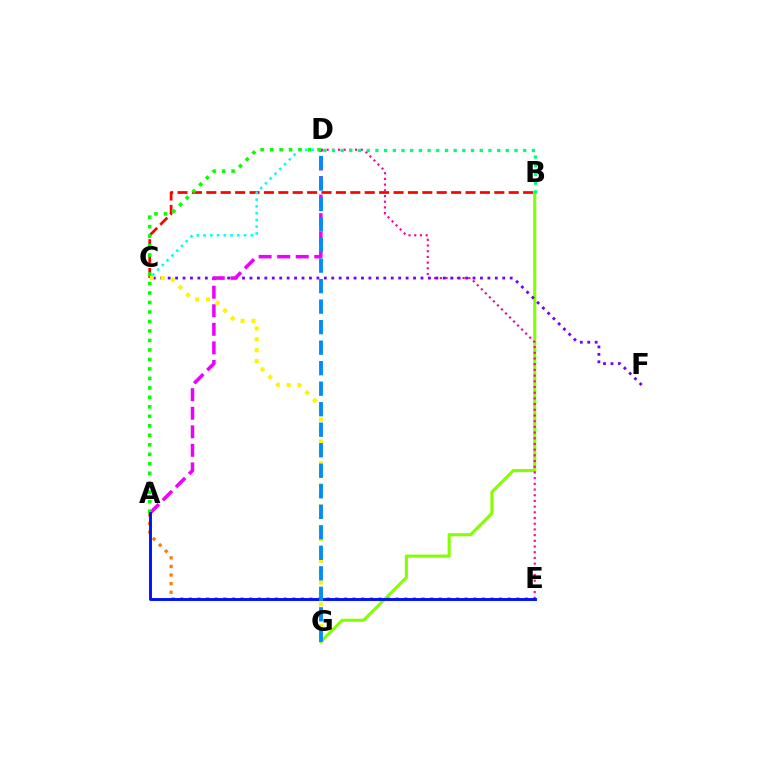{('B', 'G'): [{'color': '#84ff00', 'line_style': 'solid', 'thickness': 2.23}], ('B', 'C'): [{'color': '#ff0000', 'line_style': 'dashed', 'thickness': 1.96}], ('A', 'E'): [{'color': '#ff7c00', 'line_style': 'dotted', 'thickness': 2.34}, {'color': '#0010ff', 'line_style': 'solid', 'thickness': 2.09}], ('D', 'E'): [{'color': '#ff0094', 'line_style': 'dotted', 'thickness': 1.55}], ('C', 'F'): [{'color': '#7200ff', 'line_style': 'dotted', 'thickness': 2.02}], ('A', 'D'): [{'color': '#ee00ff', 'line_style': 'dashed', 'thickness': 2.52}, {'color': '#08ff00', 'line_style': 'dotted', 'thickness': 2.58}], ('C', 'D'): [{'color': '#00fff6', 'line_style': 'dotted', 'thickness': 1.83}], ('B', 'D'): [{'color': '#00ff74', 'line_style': 'dotted', 'thickness': 2.36}], ('C', 'G'): [{'color': '#fcf500', 'line_style': 'dotted', 'thickness': 2.95}], ('D', 'G'): [{'color': '#008cff', 'line_style': 'dashed', 'thickness': 2.79}]}